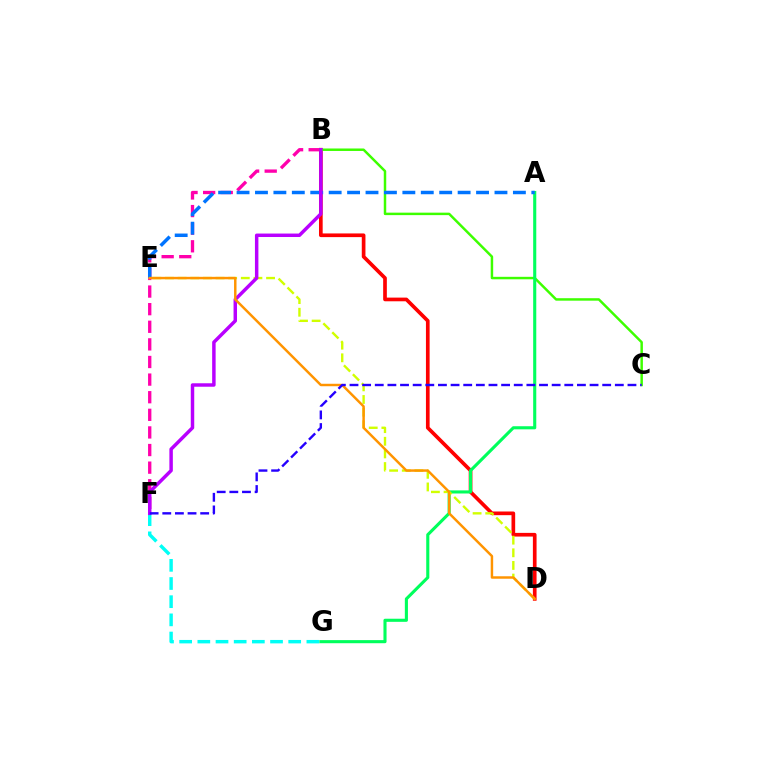{('B', 'F'): [{'color': '#ff00ac', 'line_style': 'dashed', 'thickness': 2.39}, {'color': '#b900ff', 'line_style': 'solid', 'thickness': 2.49}], ('B', 'D'): [{'color': '#ff0000', 'line_style': 'solid', 'thickness': 2.65}], ('B', 'C'): [{'color': '#3dff00', 'line_style': 'solid', 'thickness': 1.78}], ('A', 'G'): [{'color': '#00ff5c', 'line_style': 'solid', 'thickness': 2.23}], ('F', 'G'): [{'color': '#00fff6', 'line_style': 'dashed', 'thickness': 2.47}], ('A', 'E'): [{'color': '#0074ff', 'line_style': 'dashed', 'thickness': 2.5}], ('D', 'E'): [{'color': '#d1ff00', 'line_style': 'dashed', 'thickness': 1.72}, {'color': '#ff9400', 'line_style': 'solid', 'thickness': 1.77}], ('C', 'F'): [{'color': '#2500ff', 'line_style': 'dashed', 'thickness': 1.72}]}